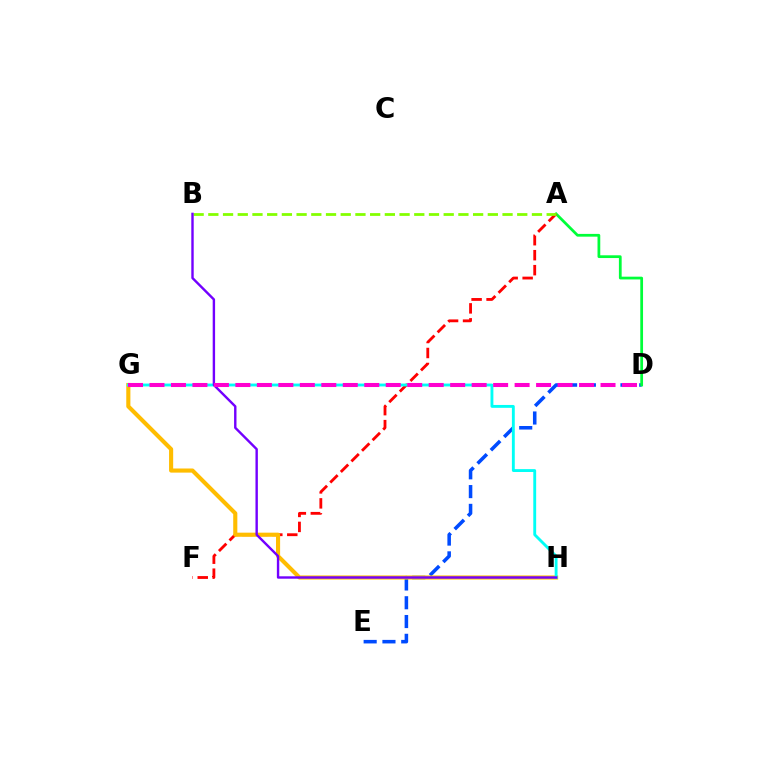{('D', 'E'): [{'color': '#004bff', 'line_style': 'dashed', 'thickness': 2.55}], ('A', 'D'): [{'color': '#00ff39', 'line_style': 'solid', 'thickness': 1.98}], ('A', 'F'): [{'color': '#ff0000', 'line_style': 'dashed', 'thickness': 2.03}], ('G', 'H'): [{'color': '#ffbd00', 'line_style': 'solid', 'thickness': 2.96}, {'color': '#00fff6', 'line_style': 'solid', 'thickness': 2.07}], ('A', 'B'): [{'color': '#84ff00', 'line_style': 'dashed', 'thickness': 2.0}], ('B', 'H'): [{'color': '#7200ff', 'line_style': 'solid', 'thickness': 1.73}], ('D', 'G'): [{'color': '#ff00cf', 'line_style': 'dashed', 'thickness': 2.92}]}